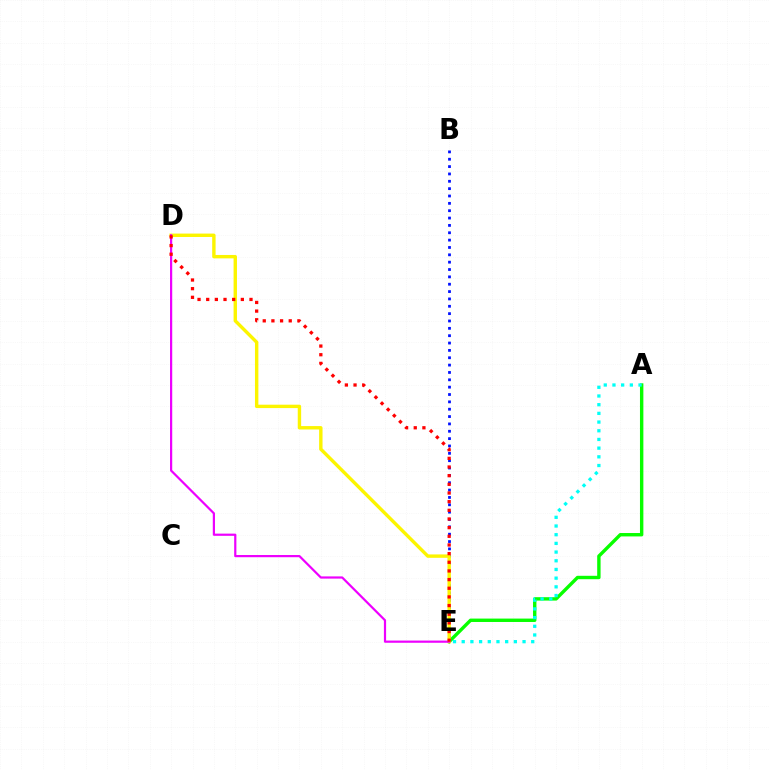{('A', 'E'): [{'color': '#08ff00', 'line_style': 'solid', 'thickness': 2.45}, {'color': '#00fff6', 'line_style': 'dotted', 'thickness': 2.36}], ('B', 'E'): [{'color': '#0010ff', 'line_style': 'dotted', 'thickness': 2.0}], ('D', 'E'): [{'color': '#fcf500', 'line_style': 'solid', 'thickness': 2.45}, {'color': '#ee00ff', 'line_style': 'solid', 'thickness': 1.59}, {'color': '#ff0000', 'line_style': 'dotted', 'thickness': 2.35}]}